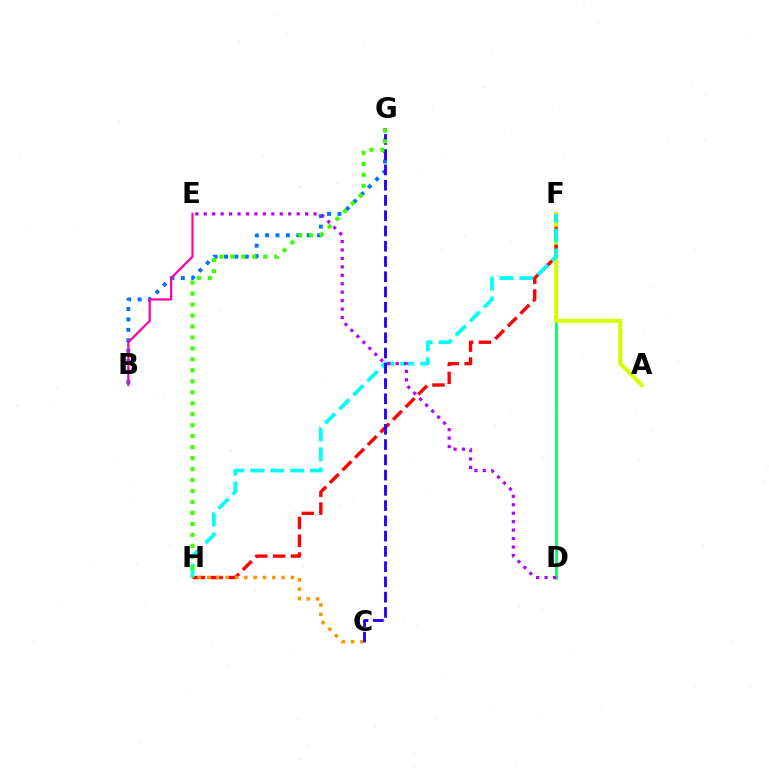{('B', 'G'): [{'color': '#0074ff', 'line_style': 'dotted', 'thickness': 2.83}], ('D', 'F'): [{'color': '#00ff5c', 'line_style': 'solid', 'thickness': 1.98}], ('A', 'F'): [{'color': '#d1ff00', 'line_style': 'solid', 'thickness': 2.87}], ('F', 'H'): [{'color': '#ff0000', 'line_style': 'dashed', 'thickness': 2.43}, {'color': '#00fff6', 'line_style': 'dashed', 'thickness': 2.71}], ('C', 'H'): [{'color': '#ff9400', 'line_style': 'dotted', 'thickness': 2.53}], ('B', 'E'): [{'color': '#ff00ac', 'line_style': 'solid', 'thickness': 1.62}], ('D', 'E'): [{'color': '#b900ff', 'line_style': 'dotted', 'thickness': 2.3}], ('C', 'G'): [{'color': '#2500ff', 'line_style': 'dashed', 'thickness': 2.07}], ('G', 'H'): [{'color': '#3dff00', 'line_style': 'dotted', 'thickness': 2.98}]}